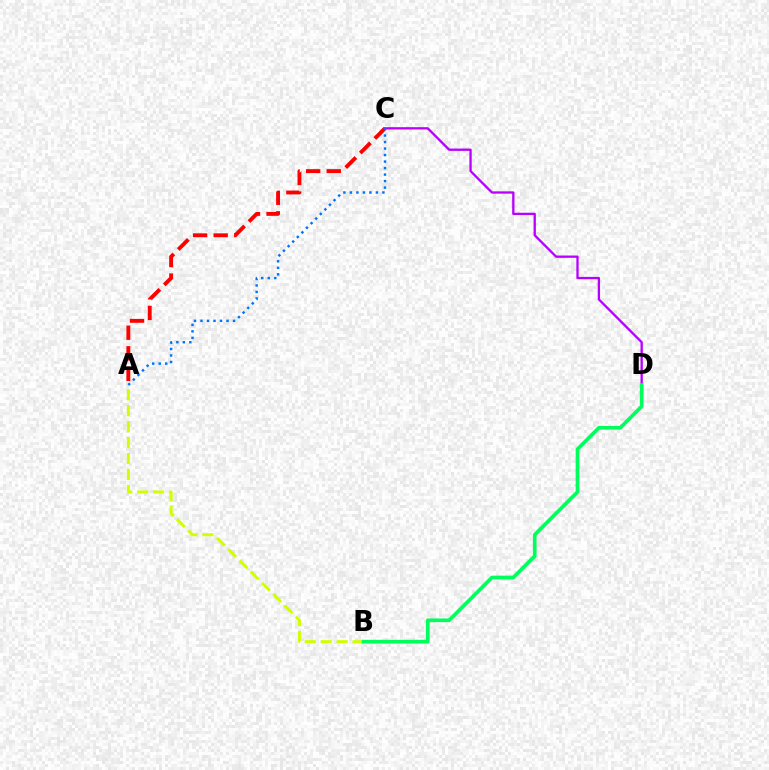{('A', 'B'): [{'color': '#d1ff00', 'line_style': 'dashed', 'thickness': 2.16}], ('A', 'C'): [{'color': '#ff0000', 'line_style': 'dashed', 'thickness': 2.8}, {'color': '#0074ff', 'line_style': 'dotted', 'thickness': 1.77}], ('C', 'D'): [{'color': '#b900ff', 'line_style': 'solid', 'thickness': 1.66}], ('B', 'D'): [{'color': '#00ff5c', 'line_style': 'solid', 'thickness': 2.64}]}